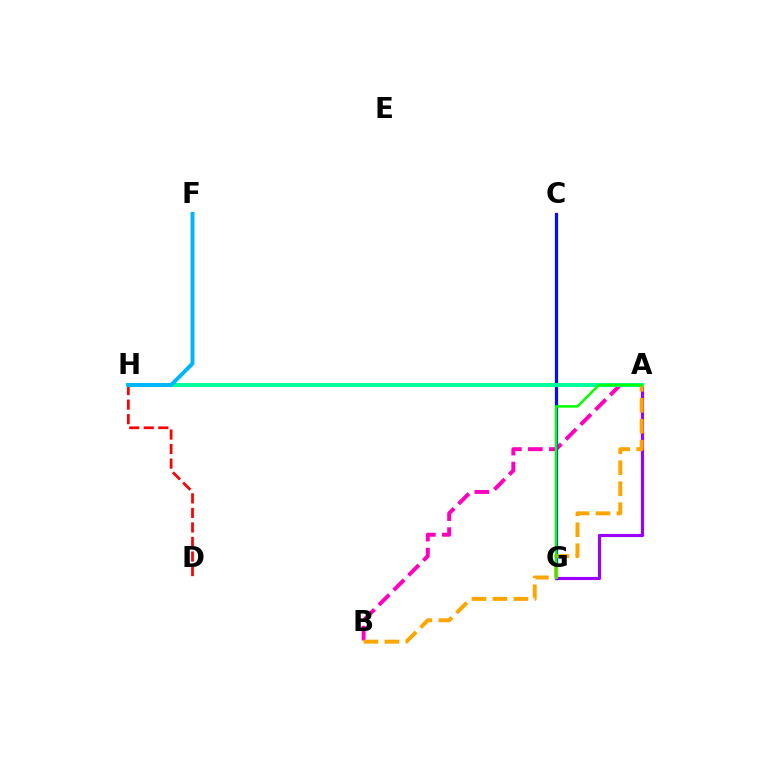{('D', 'H'): [{'color': '#ff0000', 'line_style': 'dashed', 'thickness': 1.98}], ('A', 'G'): [{'color': '#9b00ff', 'line_style': 'solid', 'thickness': 2.26}, {'color': '#08ff00', 'line_style': 'solid', 'thickness': 1.81}], ('A', 'B'): [{'color': '#ff00bd', 'line_style': 'dashed', 'thickness': 2.84}, {'color': '#ffa500', 'line_style': 'dashed', 'thickness': 2.85}], ('C', 'G'): [{'color': '#b3ff00', 'line_style': 'dashed', 'thickness': 2.02}, {'color': '#0010ff', 'line_style': 'solid', 'thickness': 2.3}], ('A', 'H'): [{'color': '#00ff9d', 'line_style': 'solid', 'thickness': 2.92}], ('F', 'H'): [{'color': '#00b5ff', 'line_style': 'solid', 'thickness': 2.83}]}